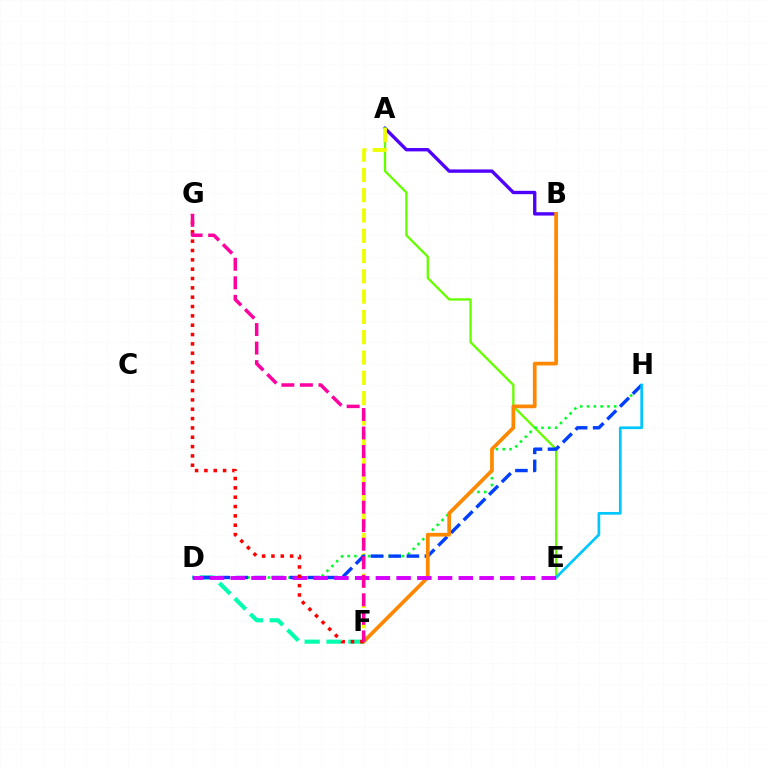{('A', 'B'): [{'color': '#4f00ff', 'line_style': 'solid', 'thickness': 2.42}], ('A', 'E'): [{'color': '#66ff00', 'line_style': 'solid', 'thickness': 1.68}], ('A', 'F'): [{'color': '#eeff00', 'line_style': 'dashed', 'thickness': 2.76}], ('D', 'F'): [{'color': '#00ffaf', 'line_style': 'dashed', 'thickness': 2.97}], ('D', 'H'): [{'color': '#00ff27', 'line_style': 'dotted', 'thickness': 1.85}, {'color': '#003fff', 'line_style': 'dashed', 'thickness': 2.44}], ('E', 'H'): [{'color': '#00c7ff', 'line_style': 'solid', 'thickness': 1.96}], ('B', 'F'): [{'color': '#ff8800', 'line_style': 'solid', 'thickness': 2.67}], ('D', 'E'): [{'color': '#d600ff', 'line_style': 'dashed', 'thickness': 2.82}], ('F', 'G'): [{'color': '#ff0000', 'line_style': 'dotted', 'thickness': 2.54}, {'color': '#ff00a0', 'line_style': 'dashed', 'thickness': 2.52}]}